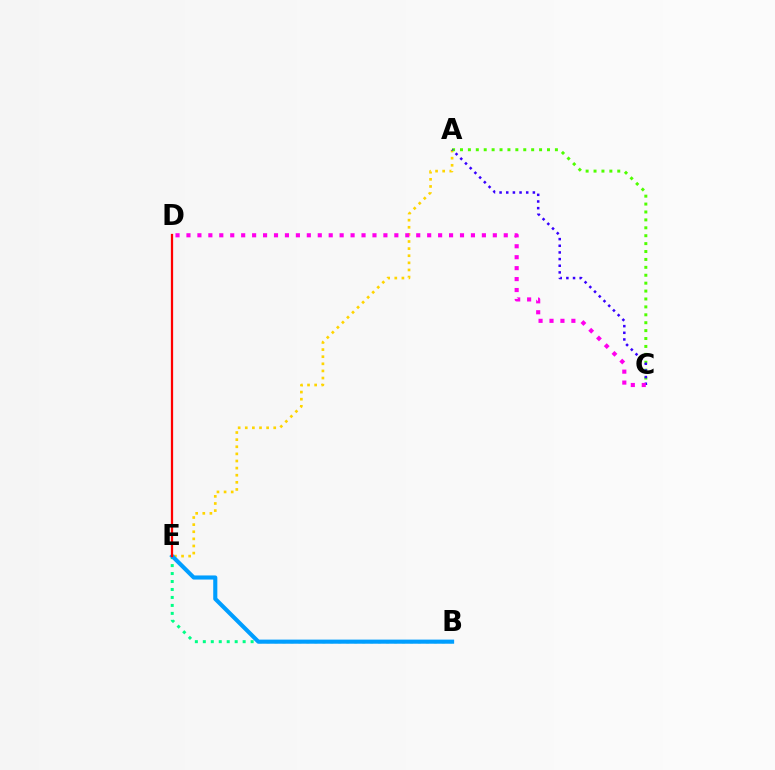{('A', 'E'): [{'color': '#ffd500', 'line_style': 'dotted', 'thickness': 1.93}], ('B', 'E'): [{'color': '#00ff86', 'line_style': 'dotted', 'thickness': 2.16}, {'color': '#009eff', 'line_style': 'solid', 'thickness': 2.95}], ('A', 'C'): [{'color': '#4fff00', 'line_style': 'dotted', 'thickness': 2.15}, {'color': '#3700ff', 'line_style': 'dotted', 'thickness': 1.81}], ('D', 'E'): [{'color': '#ff0000', 'line_style': 'solid', 'thickness': 1.63}], ('C', 'D'): [{'color': '#ff00ed', 'line_style': 'dotted', 'thickness': 2.97}]}